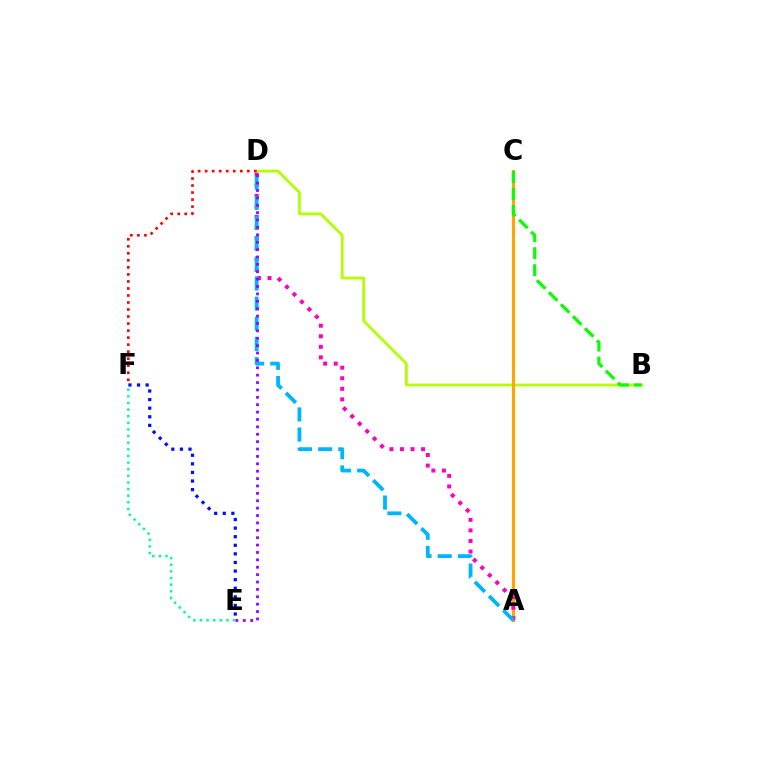{('B', 'D'): [{'color': '#b3ff00', 'line_style': 'solid', 'thickness': 2.01}], ('E', 'F'): [{'color': '#00ff9d', 'line_style': 'dotted', 'thickness': 1.8}, {'color': '#0010ff', 'line_style': 'dotted', 'thickness': 2.33}], ('A', 'C'): [{'color': '#ffa500', 'line_style': 'solid', 'thickness': 2.24}], ('D', 'F'): [{'color': '#ff0000', 'line_style': 'dotted', 'thickness': 1.91}], ('A', 'D'): [{'color': '#ff00bd', 'line_style': 'dotted', 'thickness': 2.87}, {'color': '#00b5ff', 'line_style': 'dashed', 'thickness': 2.74}], ('B', 'C'): [{'color': '#08ff00', 'line_style': 'dashed', 'thickness': 2.31}], ('D', 'E'): [{'color': '#9b00ff', 'line_style': 'dotted', 'thickness': 2.01}]}